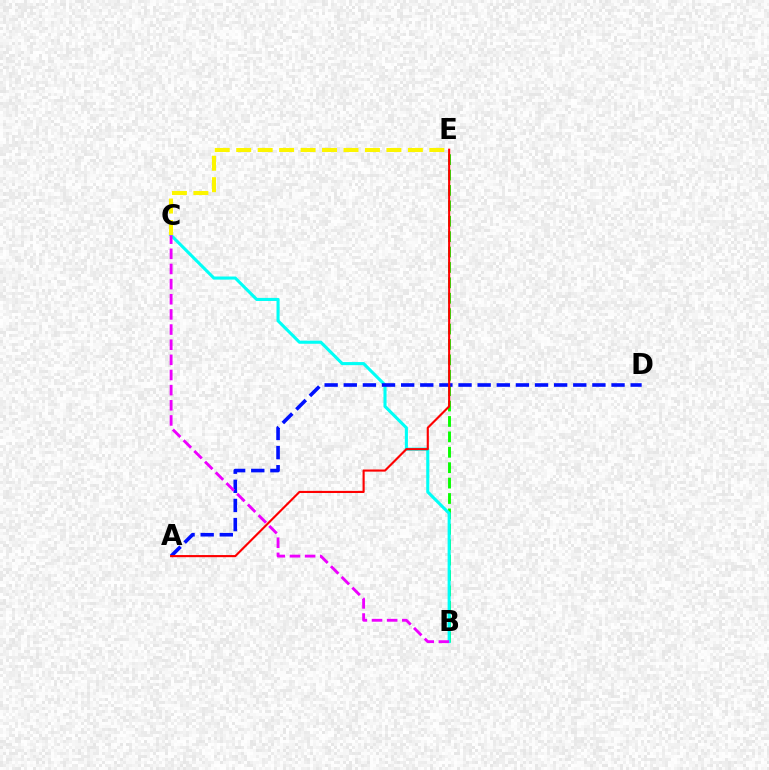{('B', 'E'): [{'color': '#08ff00', 'line_style': 'dashed', 'thickness': 2.09}], ('B', 'C'): [{'color': '#00fff6', 'line_style': 'solid', 'thickness': 2.22}, {'color': '#ee00ff', 'line_style': 'dashed', 'thickness': 2.06}], ('A', 'D'): [{'color': '#0010ff', 'line_style': 'dashed', 'thickness': 2.6}], ('A', 'E'): [{'color': '#ff0000', 'line_style': 'solid', 'thickness': 1.53}], ('C', 'E'): [{'color': '#fcf500', 'line_style': 'dashed', 'thickness': 2.92}]}